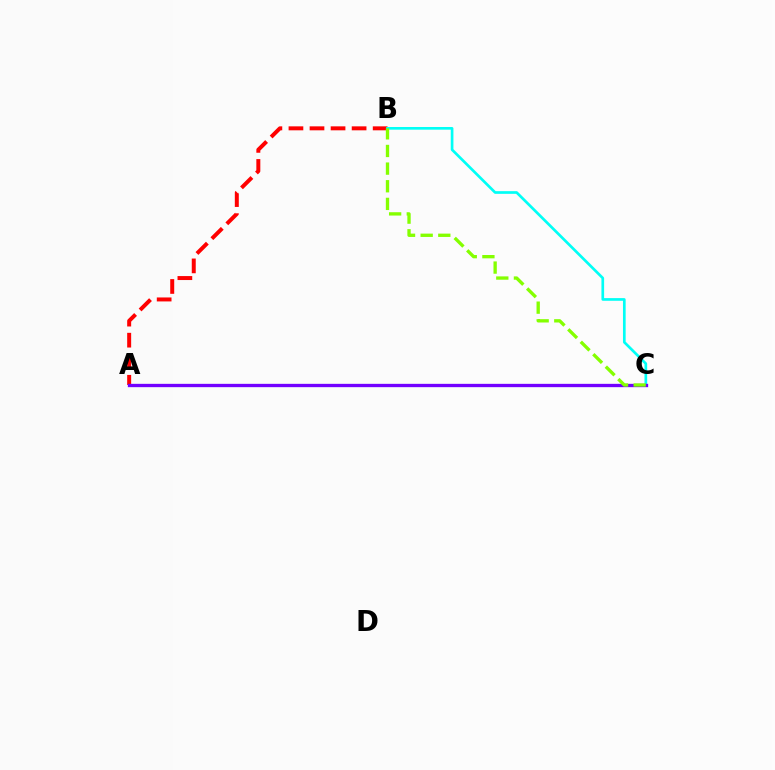{('A', 'B'): [{'color': '#ff0000', 'line_style': 'dashed', 'thickness': 2.86}], ('B', 'C'): [{'color': '#00fff6', 'line_style': 'solid', 'thickness': 1.93}, {'color': '#84ff00', 'line_style': 'dashed', 'thickness': 2.4}], ('A', 'C'): [{'color': '#7200ff', 'line_style': 'solid', 'thickness': 2.39}]}